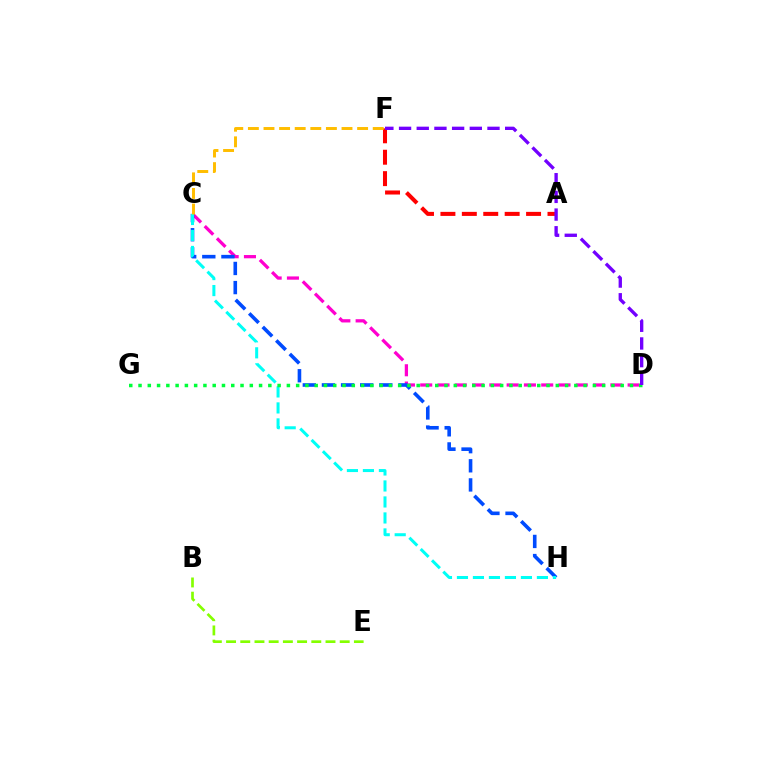{('B', 'E'): [{'color': '#84ff00', 'line_style': 'dashed', 'thickness': 1.93}], ('C', 'D'): [{'color': '#ff00cf', 'line_style': 'dashed', 'thickness': 2.35}], ('A', 'F'): [{'color': '#ff0000', 'line_style': 'dashed', 'thickness': 2.91}], ('C', 'H'): [{'color': '#004bff', 'line_style': 'dashed', 'thickness': 2.6}, {'color': '#00fff6', 'line_style': 'dashed', 'thickness': 2.17}], ('D', 'G'): [{'color': '#00ff39', 'line_style': 'dotted', 'thickness': 2.52}], ('D', 'F'): [{'color': '#7200ff', 'line_style': 'dashed', 'thickness': 2.4}], ('C', 'F'): [{'color': '#ffbd00', 'line_style': 'dashed', 'thickness': 2.12}]}